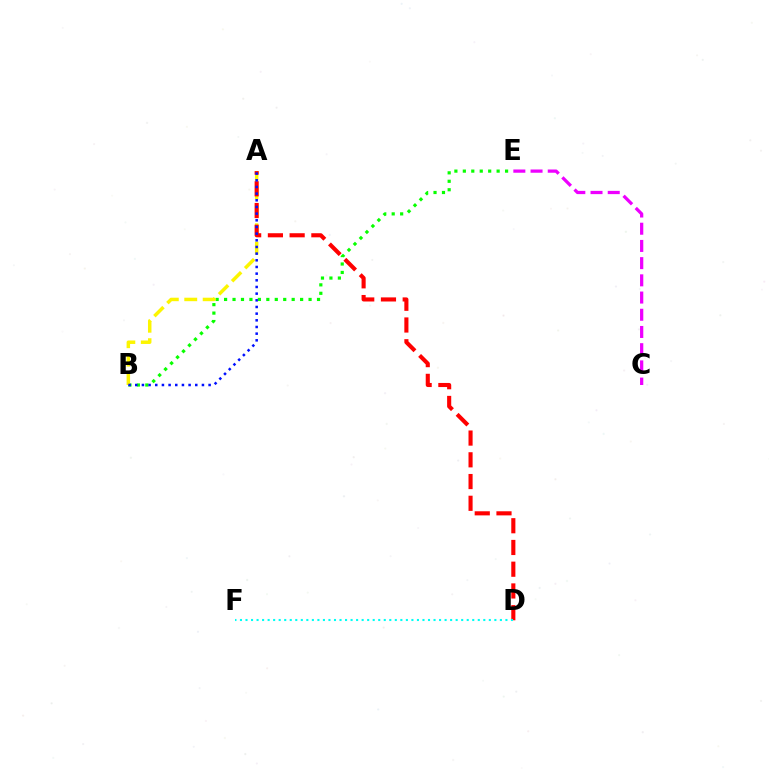{('B', 'E'): [{'color': '#08ff00', 'line_style': 'dotted', 'thickness': 2.3}], ('A', 'B'): [{'color': '#fcf500', 'line_style': 'dashed', 'thickness': 2.5}, {'color': '#0010ff', 'line_style': 'dotted', 'thickness': 1.81}], ('C', 'E'): [{'color': '#ee00ff', 'line_style': 'dashed', 'thickness': 2.34}], ('A', 'D'): [{'color': '#ff0000', 'line_style': 'dashed', 'thickness': 2.95}], ('D', 'F'): [{'color': '#00fff6', 'line_style': 'dotted', 'thickness': 1.5}]}